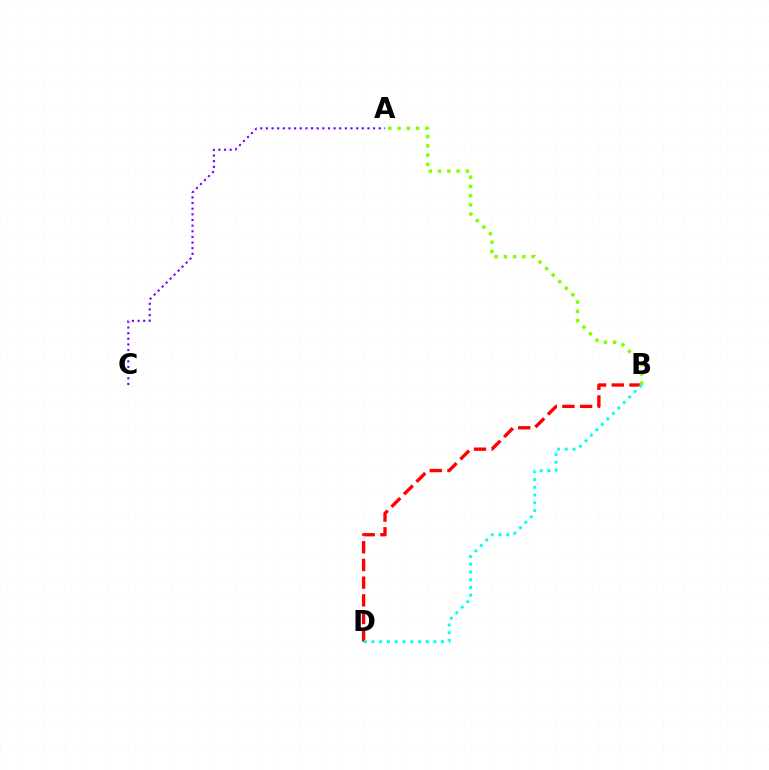{('B', 'D'): [{'color': '#ff0000', 'line_style': 'dashed', 'thickness': 2.4}, {'color': '#00fff6', 'line_style': 'dotted', 'thickness': 2.1}], ('A', 'B'): [{'color': '#84ff00', 'line_style': 'dotted', 'thickness': 2.51}], ('A', 'C'): [{'color': '#7200ff', 'line_style': 'dotted', 'thickness': 1.53}]}